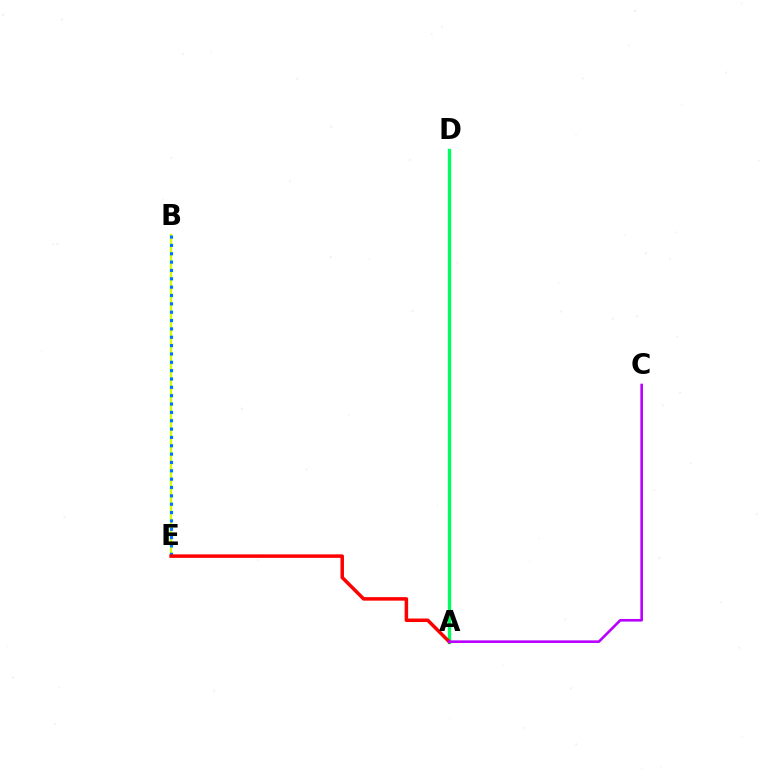{('A', 'D'): [{'color': '#00ff5c', 'line_style': 'solid', 'thickness': 2.4}], ('B', 'E'): [{'color': '#d1ff00', 'line_style': 'solid', 'thickness': 1.67}, {'color': '#0074ff', 'line_style': 'dotted', 'thickness': 2.27}], ('A', 'E'): [{'color': '#ff0000', 'line_style': 'solid', 'thickness': 2.53}], ('A', 'C'): [{'color': '#b900ff', 'line_style': 'solid', 'thickness': 1.88}]}